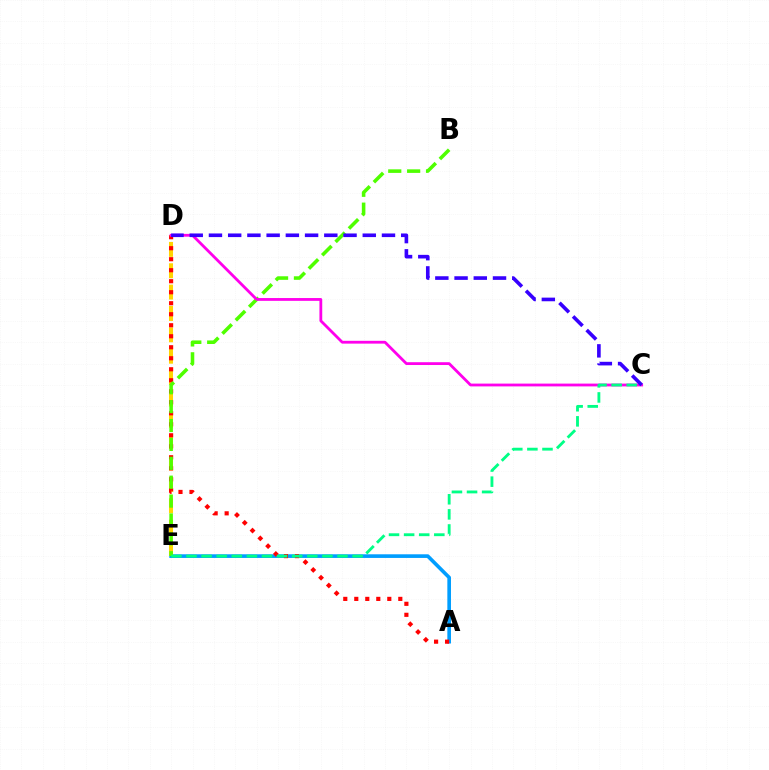{('A', 'E'): [{'color': '#009eff', 'line_style': 'solid', 'thickness': 2.62}], ('D', 'E'): [{'color': '#ffd500', 'line_style': 'dashed', 'thickness': 2.9}], ('A', 'D'): [{'color': '#ff0000', 'line_style': 'dotted', 'thickness': 2.99}], ('B', 'E'): [{'color': '#4fff00', 'line_style': 'dashed', 'thickness': 2.57}], ('C', 'D'): [{'color': '#ff00ed', 'line_style': 'solid', 'thickness': 2.02}, {'color': '#3700ff', 'line_style': 'dashed', 'thickness': 2.61}], ('C', 'E'): [{'color': '#00ff86', 'line_style': 'dashed', 'thickness': 2.05}]}